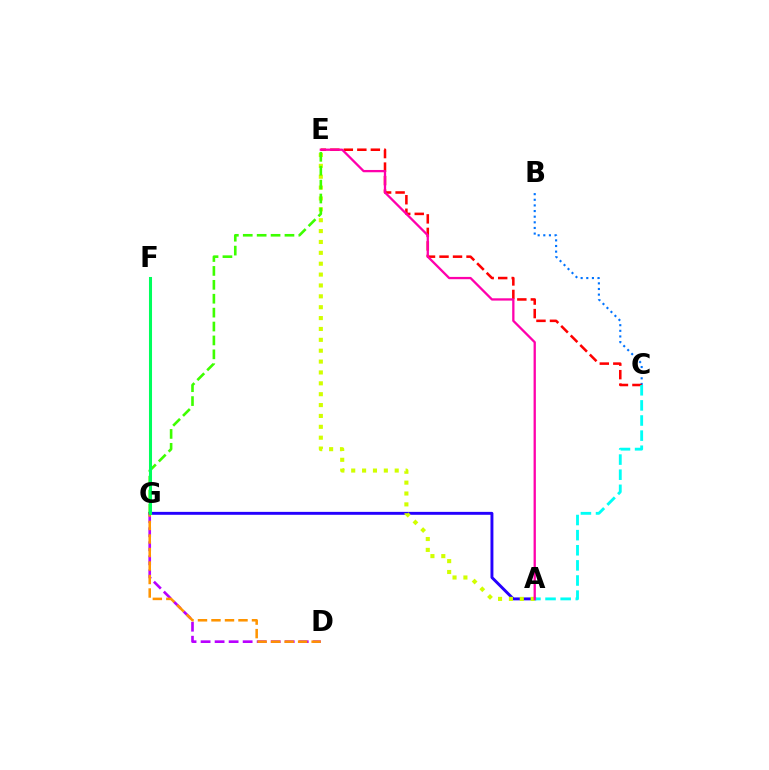{('A', 'G'): [{'color': '#2500ff', 'line_style': 'solid', 'thickness': 2.1}], ('B', 'C'): [{'color': '#0074ff', 'line_style': 'dotted', 'thickness': 1.53}], ('D', 'G'): [{'color': '#b900ff', 'line_style': 'dashed', 'thickness': 1.9}, {'color': '#ff9400', 'line_style': 'dashed', 'thickness': 1.83}], ('A', 'E'): [{'color': '#d1ff00', 'line_style': 'dotted', 'thickness': 2.95}, {'color': '#ff00ac', 'line_style': 'solid', 'thickness': 1.65}], ('C', 'E'): [{'color': '#ff0000', 'line_style': 'dashed', 'thickness': 1.84}], ('A', 'C'): [{'color': '#00fff6', 'line_style': 'dashed', 'thickness': 2.05}], ('E', 'G'): [{'color': '#3dff00', 'line_style': 'dashed', 'thickness': 1.89}], ('F', 'G'): [{'color': '#00ff5c', 'line_style': 'solid', 'thickness': 2.2}]}